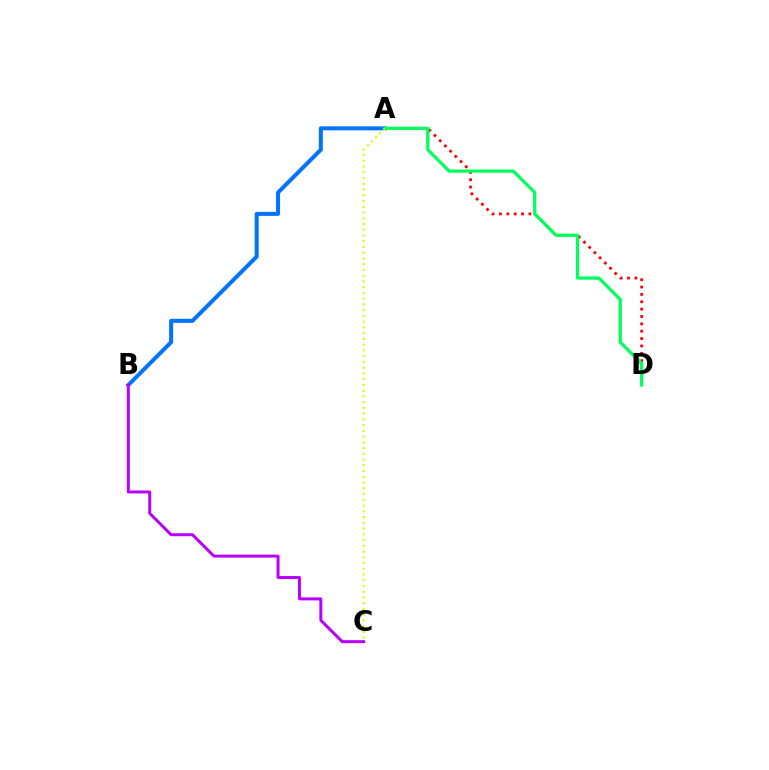{('A', 'B'): [{'color': '#0074ff', 'line_style': 'solid', 'thickness': 2.9}], ('A', 'D'): [{'color': '#ff0000', 'line_style': 'dotted', 'thickness': 2.0}, {'color': '#00ff5c', 'line_style': 'solid', 'thickness': 2.32}], ('B', 'C'): [{'color': '#b900ff', 'line_style': 'solid', 'thickness': 2.14}], ('A', 'C'): [{'color': '#d1ff00', 'line_style': 'dotted', 'thickness': 1.56}]}